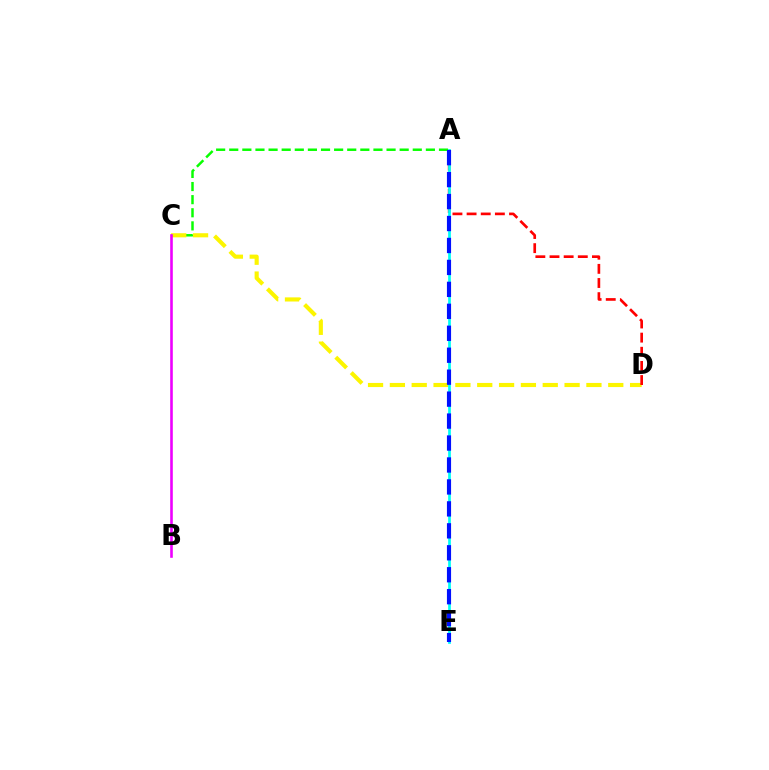{('A', 'C'): [{'color': '#08ff00', 'line_style': 'dashed', 'thickness': 1.78}], ('C', 'D'): [{'color': '#fcf500', 'line_style': 'dashed', 'thickness': 2.97}], ('B', 'C'): [{'color': '#ee00ff', 'line_style': 'solid', 'thickness': 1.88}], ('A', 'D'): [{'color': '#ff0000', 'line_style': 'dashed', 'thickness': 1.92}], ('A', 'E'): [{'color': '#00fff6', 'line_style': 'solid', 'thickness': 1.96}, {'color': '#0010ff', 'line_style': 'dashed', 'thickness': 2.98}]}